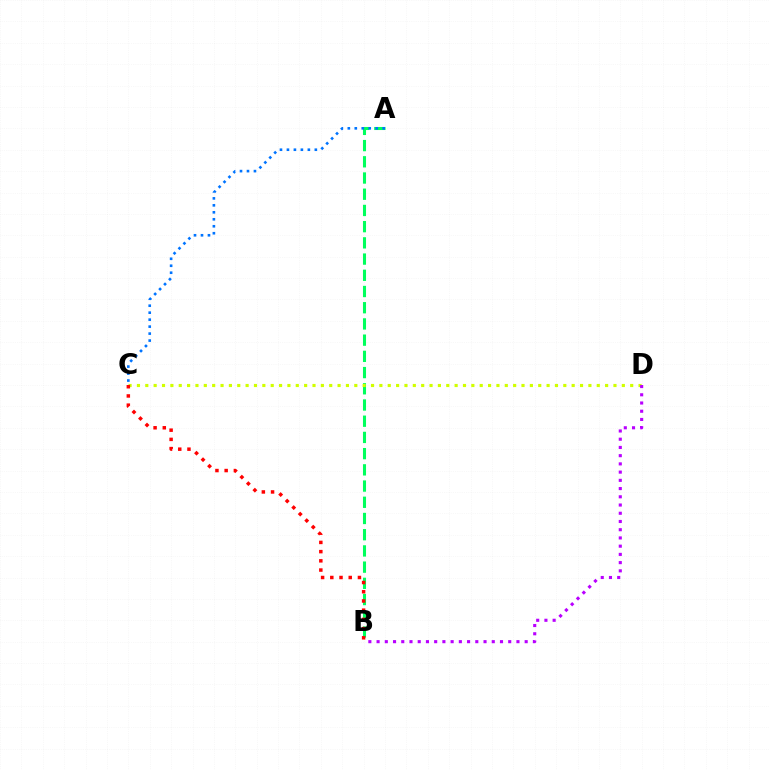{('A', 'B'): [{'color': '#00ff5c', 'line_style': 'dashed', 'thickness': 2.2}], ('C', 'D'): [{'color': '#d1ff00', 'line_style': 'dotted', 'thickness': 2.27}], ('B', 'D'): [{'color': '#b900ff', 'line_style': 'dotted', 'thickness': 2.24}], ('A', 'C'): [{'color': '#0074ff', 'line_style': 'dotted', 'thickness': 1.89}], ('B', 'C'): [{'color': '#ff0000', 'line_style': 'dotted', 'thickness': 2.5}]}